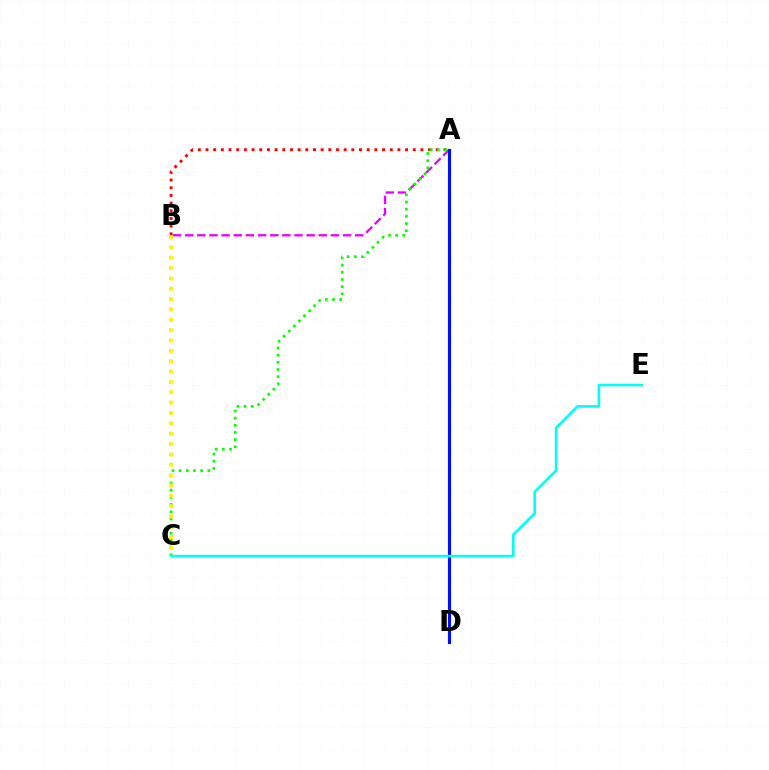{('A', 'B'): [{'color': '#ee00ff', 'line_style': 'dashed', 'thickness': 1.65}, {'color': '#ff0000', 'line_style': 'dotted', 'thickness': 2.09}], ('A', 'C'): [{'color': '#08ff00', 'line_style': 'dotted', 'thickness': 1.95}], ('A', 'D'): [{'color': '#0010ff', 'line_style': 'solid', 'thickness': 2.27}], ('B', 'C'): [{'color': '#fcf500', 'line_style': 'dotted', 'thickness': 2.81}], ('C', 'E'): [{'color': '#00fff6', 'line_style': 'solid', 'thickness': 1.87}]}